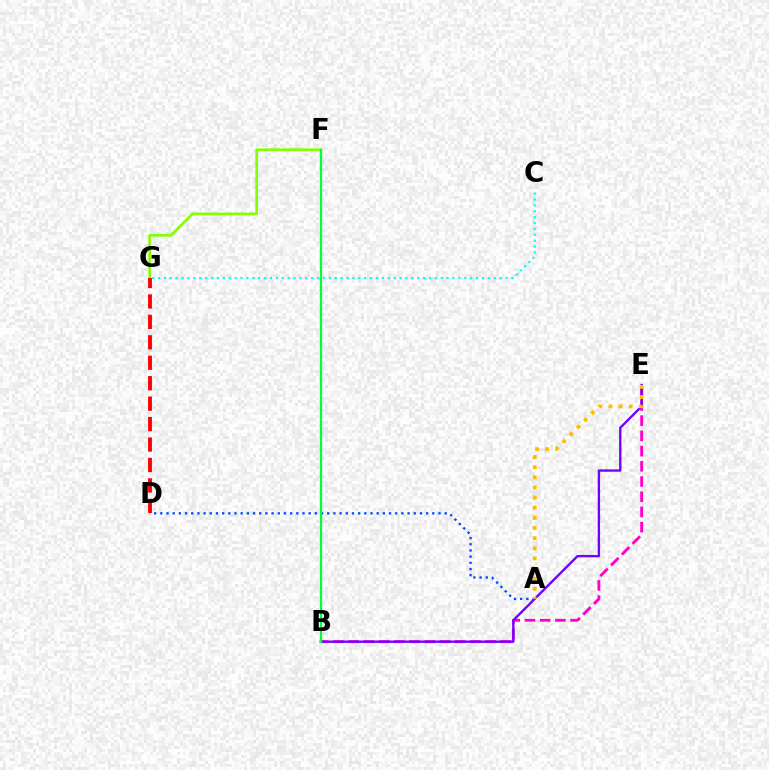{('B', 'E'): [{'color': '#ff00cf', 'line_style': 'dashed', 'thickness': 2.07}, {'color': '#7200ff', 'line_style': 'solid', 'thickness': 1.7}], ('A', 'D'): [{'color': '#004bff', 'line_style': 'dotted', 'thickness': 1.68}], ('F', 'G'): [{'color': '#84ff00', 'line_style': 'solid', 'thickness': 1.93}], ('A', 'E'): [{'color': '#ffbd00', 'line_style': 'dotted', 'thickness': 2.75}], ('B', 'F'): [{'color': '#00ff39', 'line_style': 'solid', 'thickness': 1.62}], ('D', 'G'): [{'color': '#ff0000', 'line_style': 'dashed', 'thickness': 2.78}], ('C', 'G'): [{'color': '#00fff6', 'line_style': 'dotted', 'thickness': 1.6}]}